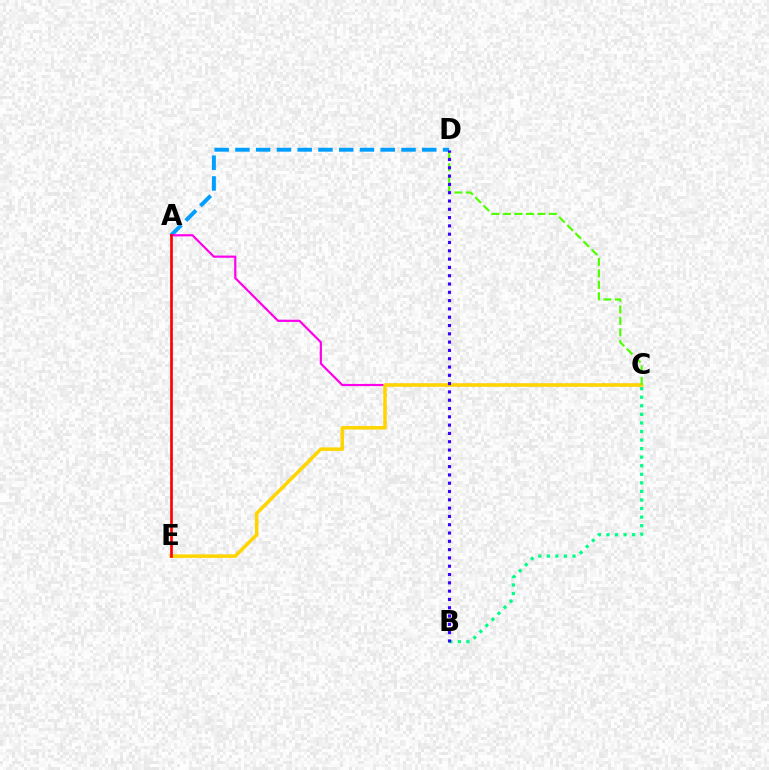{('A', 'D'): [{'color': '#009eff', 'line_style': 'dashed', 'thickness': 2.82}], ('A', 'C'): [{'color': '#ff00ed', 'line_style': 'solid', 'thickness': 1.58}], ('B', 'C'): [{'color': '#00ff86', 'line_style': 'dotted', 'thickness': 2.33}], ('C', 'E'): [{'color': '#ffd500', 'line_style': 'solid', 'thickness': 2.53}], ('A', 'E'): [{'color': '#ff0000', 'line_style': 'solid', 'thickness': 1.93}], ('C', 'D'): [{'color': '#4fff00', 'line_style': 'dashed', 'thickness': 1.56}], ('B', 'D'): [{'color': '#3700ff', 'line_style': 'dotted', 'thickness': 2.26}]}